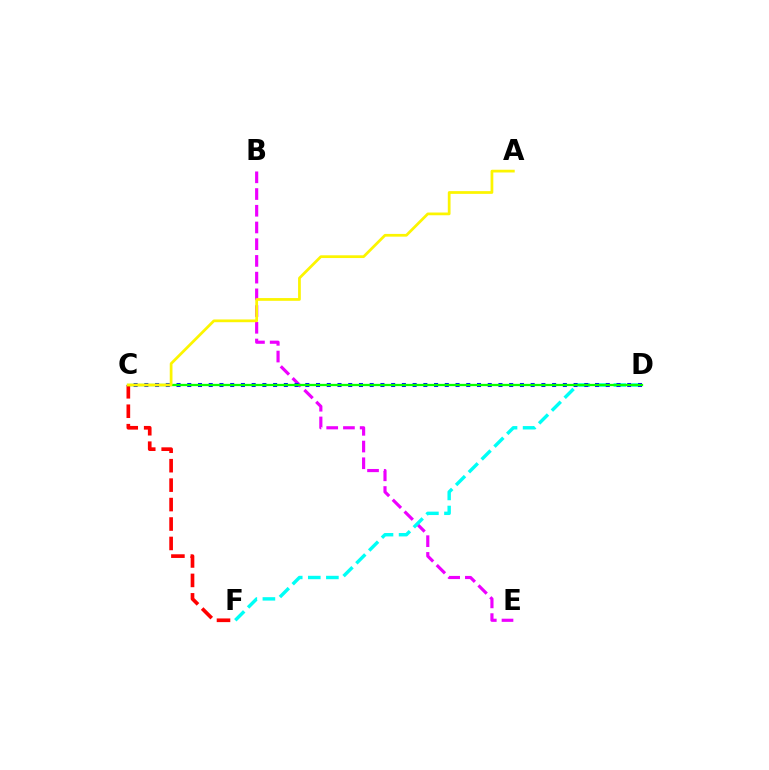{('B', 'E'): [{'color': '#ee00ff', 'line_style': 'dashed', 'thickness': 2.27}], ('C', 'F'): [{'color': '#ff0000', 'line_style': 'dashed', 'thickness': 2.64}], ('D', 'F'): [{'color': '#00fff6', 'line_style': 'dashed', 'thickness': 2.46}], ('C', 'D'): [{'color': '#0010ff', 'line_style': 'dotted', 'thickness': 2.92}, {'color': '#08ff00', 'line_style': 'solid', 'thickness': 1.64}], ('A', 'C'): [{'color': '#fcf500', 'line_style': 'solid', 'thickness': 1.97}]}